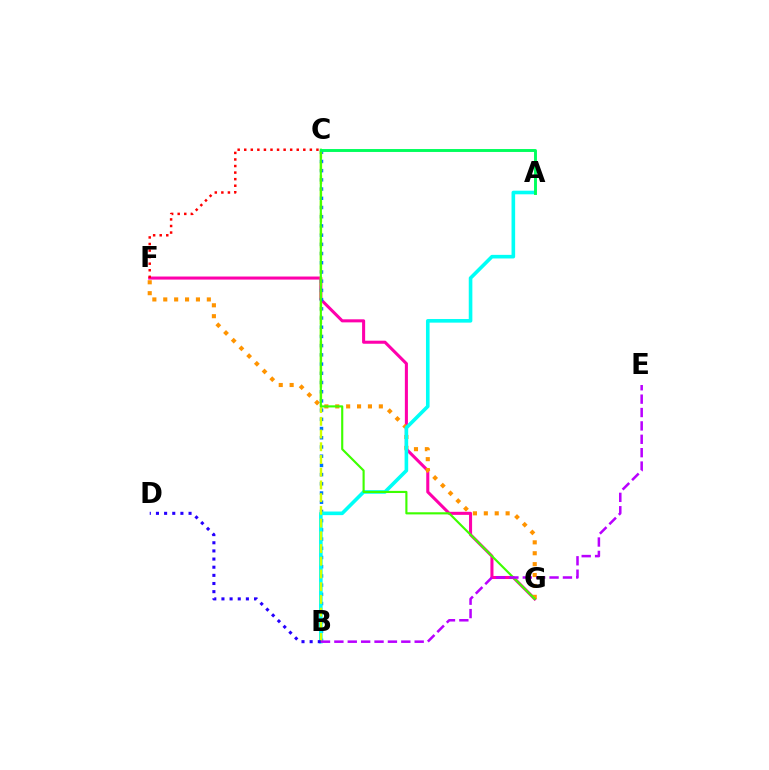{('F', 'G'): [{'color': '#ff00ac', 'line_style': 'solid', 'thickness': 2.2}, {'color': '#ff9400', 'line_style': 'dotted', 'thickness': 2.96}], ('B', 'C'): [{'color': '#0074ff', 'line_style': 'dotted', 'thickness': 2.5}, {'color': '#d1ff00', 'line_style': 'dashed', 'thickness': 1.73}], ('A', 'B'): [{'color': '#00fff6', 'line_style': 'solid', 'thickness': 2.6}], ('C', 'G'): [{'color': '#3dff00', 'line_style': 'solid', 'thickness': 1.54}], ('B', 'E'): [{'color': '#b900ff', 'line_style': 'dashed', 'thickness': 1.82}], ('B', 'D'): [{'color': '#2500ff', 'line_style': 'dotted', 'thickness': 2.21}], ('C', 'F'): [{'color': '#ff0000', 'line_style': 'dotted', 'thickness': 1.78}], ('A', 'C'): [{'color': '#00ff5c', 'line_style': 'solid', 'thickness': 2.1}]}